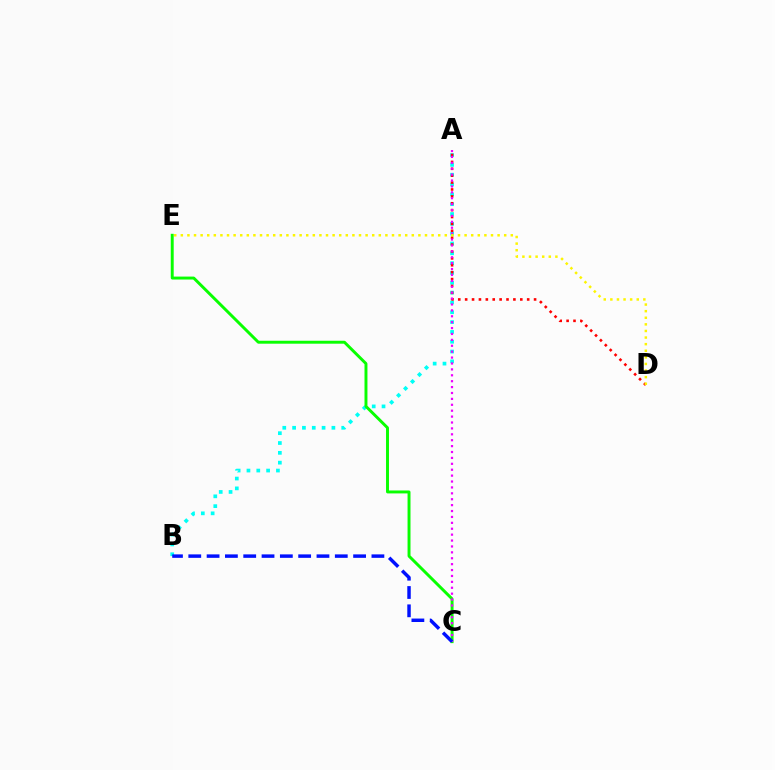{('A', 'B'): [{'color': '#00fff6', 'line_style': 'dotted', 'thickness': 2.67}], ('A', 'D'): [{'color': '#ff0000', 'line_style': 'dotted', 'thickness': 1.87}], ('C', 'E'): [{'color': '#08ff00', 'line_style': 'solid', 'thickness': 2.12}], ('A', 'C'): [{'color': '#ee00ff', 'line_style': 'dotted', 'thickness': 1.6}], ('D', 'E'): [{'color': '#fcf500', 'line_style': 'dotted', 'thickness': 1.79}], ('B', 'C'): [{'color': '#0010ff', 'line_style': 'dashed', 'thickness': 2.49}]}